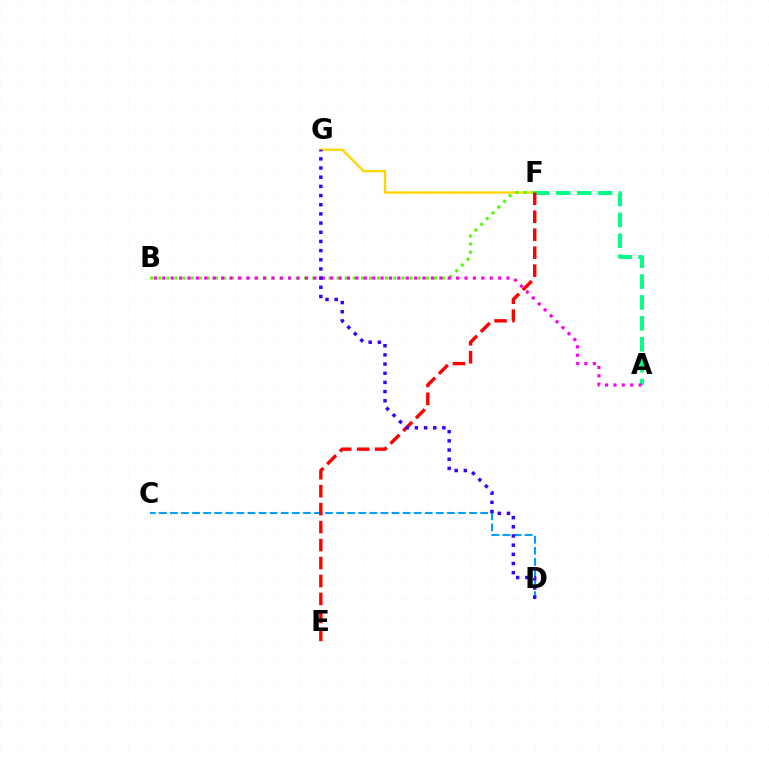{('F', 'G'): [{'color': '#ffd500', 'line_style': 'solid', 'thickness': 1.68}], ('A', 'F'): [{'color': '#00ff86', 'line_style': 'dashed', 'thickness': 2.84}], ('B', 'F'): [{'color': '#4fff00', 'line_style': 'dotted', 'thickness': 2.2}], ('C', 'D'): [{'color': '#009eff', 'line_style': 'dashed', 'thickness': 1.51}], ('A', 'B'): [{'color': '#ff00ed', 'line_style': 'dotted', 'thickness': 2.28}], ('E', 'F'): [{'color': '#ff0000', 'line_style': 'dashed', 'thickness': 2.44}], ('D', 'G'): [{'color': '#3700ff', 'line_style': 'dotted', 'thickness': 2.49}]}